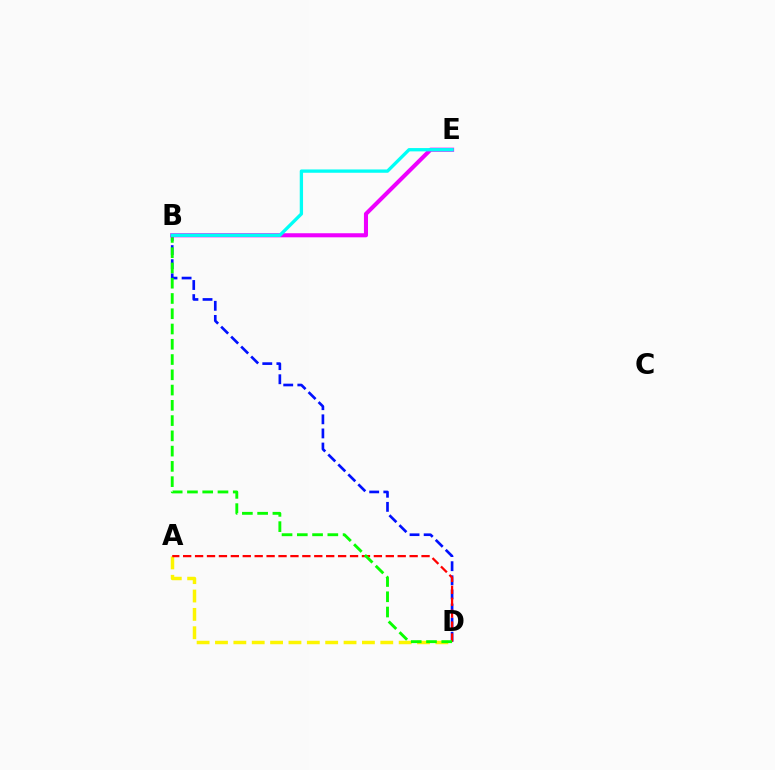{('A', 'D'): [{'color': '#fcf500', 'line_style': 'dashed', 'thickness': 2.5}, {'color': '#ff0000', 'line_style': 'dashed', 'thickness': 1.62}], ('B', 'D'): [{'color': '#0010ff', 'line_style': 'dashed', 'thickness': 1.92}, {'color': '#08ff00', 'line_style': 'dashed', 'thickness': 2.07}], ('B', 'E'): [{'color': '#ee00ff', 'line_style': 'solid', 'thickness': 2.94}, {'color': '#00fff6', 'line_style': 'solid', 'thickness': 2.38}]}